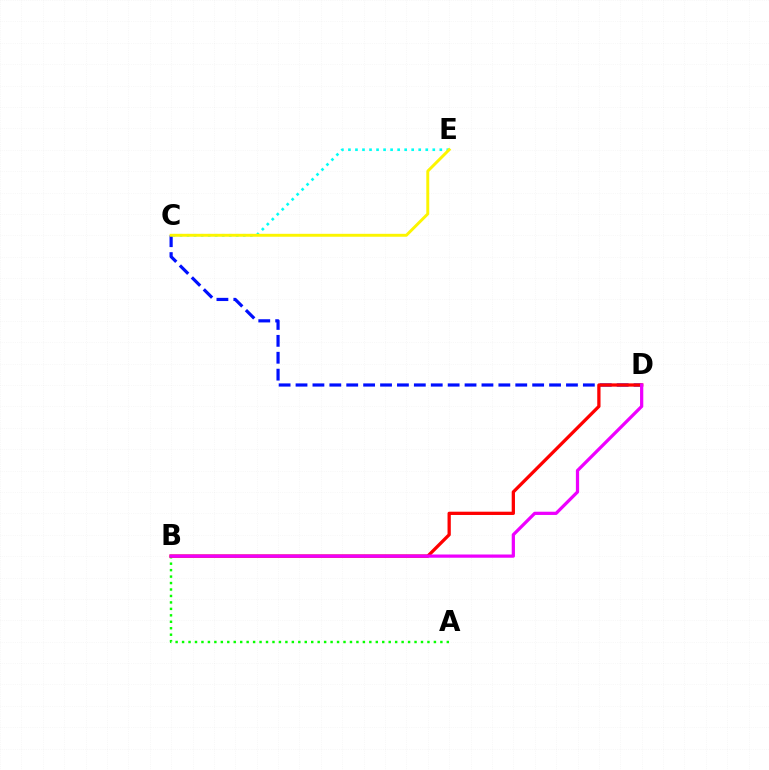{('A', 'B'): [{'color': '#08ff00', 'line_style': 'dotted', 'thickness': 1.75}], ('C', 'D'): [{'color': '#0010ff', 'line_style': 'dashed', 'thickness': 2.3}], ('B', 'D'): [{'color': '#ff0000', 'line_style': 'solid', 'thickness': 2.36}, {'color': '#ee00ff', 'line_style': 'solid', 'thickness': 2.33}], ('C', 'E'): [{'color': '#00fff6', 'line_style': 'dotted', 'thickness': 1.91}, {'color': '#fcf500', 'line_style': 'solid', 'thickness': 2.11}]}